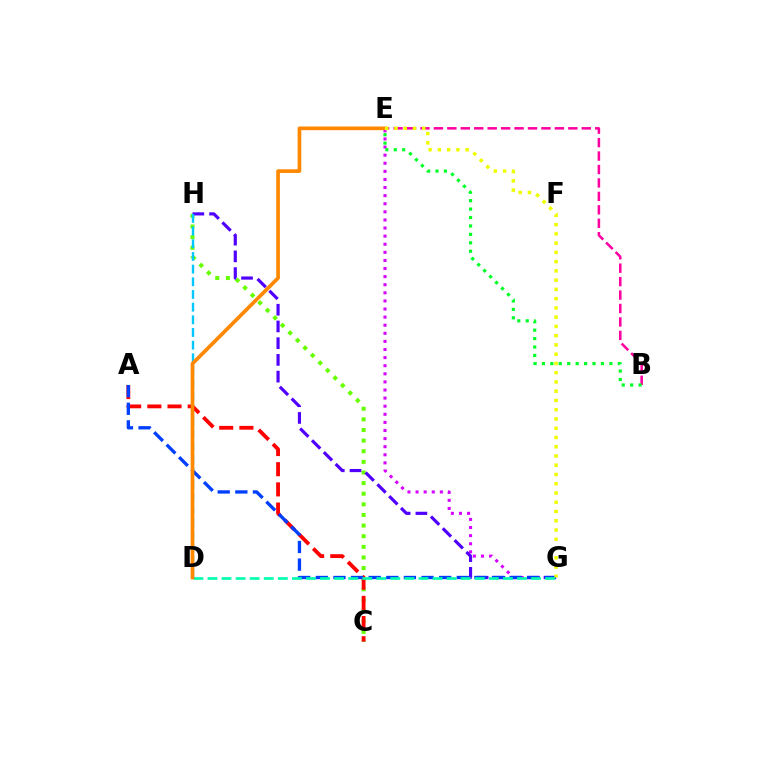{('E', 'G'): [{'color': '#d600ff', 'line_style': 'dotted', 'thickness': 2.2}, {'color': '#eeff00', 'line_style': 'dotted', 'thickness': 2.51}], ('C', 'H'): [{'color': '#66ff00', 'line_style': 'dotted', 'thickness': 2.89}], ('G', 'H'): [{'color': '#4f00ff', 'line_style': 'dashed', 'thickness': 2.27}], ('D', 'H'): [{'color': '#00c7ff', 'line_style': 'dashed', 'thickness': 1.72}], ('A', 'C'): [{'color': '#ff0000', 'line_style': 'dashed', 'thickness': 2.74}], ('B', 'E'): [{'color': '#ff00a0', 'line_style': 'dashed', 'thickness': 1.83}, {'color': '#00ff27', 'line_style': 'dotted', 'thickness': 2.29}], ('A', 'G'): [{'color': '#003fff', 'line_style': 'dashed', 'thickness': 2.39}], ('D', 'G'): [{'color': '#00ffaf', 'line_style': 'dashed', 'thickness': 1.91}], ('D', 'E'): [{'color': '#ff8800', 'line_style': 'solid', 'thickness': 2.66}]}